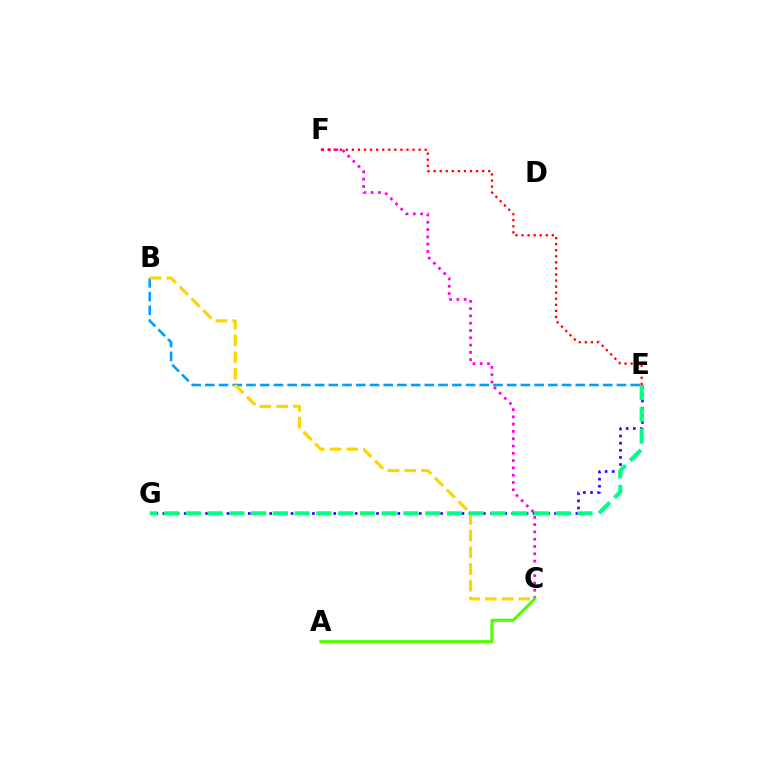{('C', 'F'): [{'color': '#ff00ed', 'line_style': 'dotted', 'thickness': 1.98}], ('E', 'G'): [{'color': '#3700ff', 'line_style': 'dotted', 'thickness': 1.93}, {'color': '#00ff86', 'line_style': 'dashed', 'thickness': 2.96}], ('B', 'E'): [{'color': '#009eff', 'line_style': 'dashed', 'thickness': 1.86}], ('A', 'C'): [{'color': '#4fff00', 'line_style': 'solid', 'thickness': 2.25}], ('E', 'F'): [{'color': '#ff0000', 'line_style': 'dotted', 'thickness': 1.65}], ('B', 'C'): [{'color': '#ffd500', 'line_style': 'dashed', 'thickness': 2.27}]}